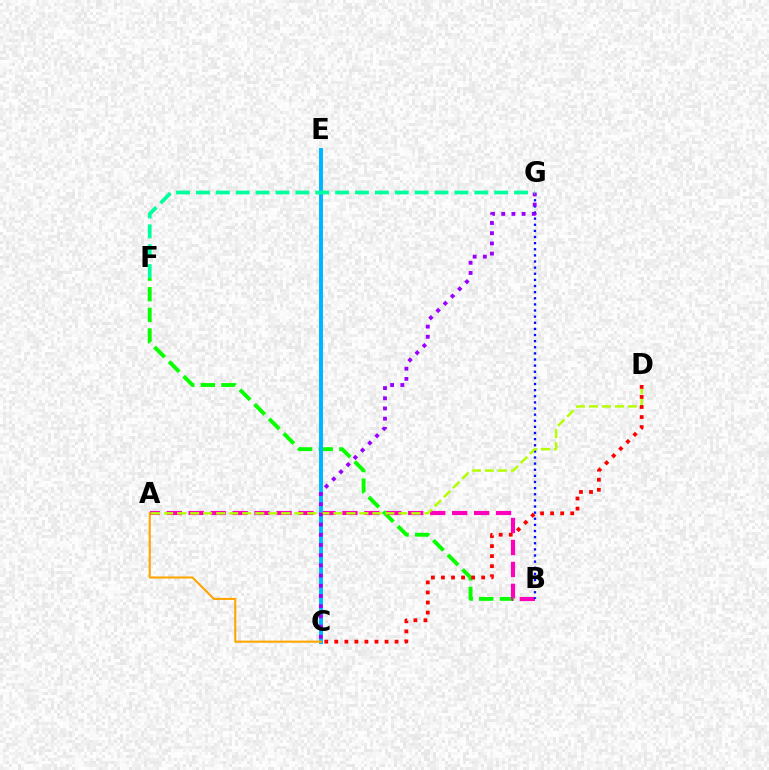{('B', 'F'): [{'color': '#08ff00', 'line_style': 'dashed', 'thickness': 2.8}], ('A', 'B'): [{'color': '#ff00bd', 'line_style': 'dashed', 'thickness': 2.98}], ('C', 'E'): [{'color': '#00b5ff', 'line_style': 'solid', 'thickness': 2.84}], ('B', 'G'): [{'color': '#0010ff', 'line_style': 'dotted', 'thickness': 1.66}], ('A', 'D'): [{'color': '#b3ff00', 'line_style': 'dashed', 'thickness': 1.77}], ('A', 'C'): [{'color': '#ffa500', 'line_style': 'solid', 'thickness': 1.51}], ('C', 'G'): [{'color': '#9b00ff', 'line_style': 'dotted', 'thickness': 2.77}], ('C', 'D'): [{'color': '#ff0000', 'line_style': 'dotted', 'thickness': 2.73}], ('F', 'G'): [{'color': '#00ff9d', 'line_style': 'dashed', 'thickness': 2.7}]}